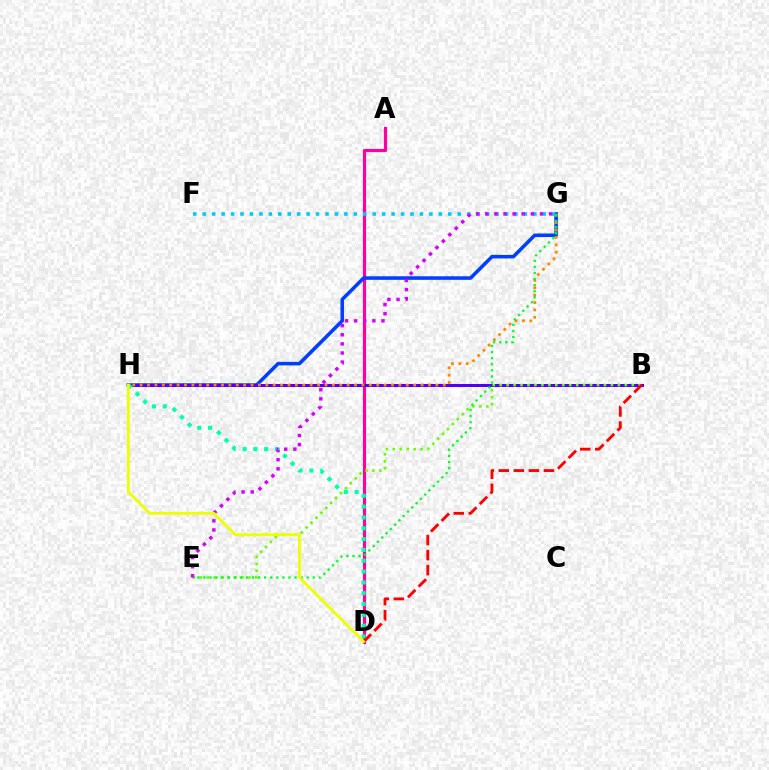{('A', 'D'): [{'color': '#ff00a0', 'line_style': 'solid', 'thickness': 2.28}], ('G', 'H'): [{'color': '#003fff', 'line_style': 'solid', 'thickness': 2.56}, {'color': '#ff8800', 'line_style': 'dotted', 'thickness': 2.01}], ('F', 'G'): [{'color': '#00c7ff', 'line_style': 'dotted', 'thickness': 2.57}], ('B', 'H'): [{'color': '#4f00ff', 'line_style': 'solid', 'thickness': 2.15}], ('D', 'H'): [{'color': '#00ffaf', 'line_style': 'dotted', 'thickness': 2.94}, {'color': '#eeff00', 'line_style': 'solid', 'thickness': 2.03}], ('B', 'E'): [{'color': '#66ff00', 'line_style': 'dotted', 'thickness': 1.89}], ('E', 'G'): [{'color': '#00ff27', 'line_style': 'dotted', 'thickness': 1.65}, {'color': '#d600ff', 'line_style': 'dotted', 'thickness': 2.48}], ('B', 'D'): [{'color': '#ff0000', 'line_style': 'dashed', 'thickness': 2.04}]}